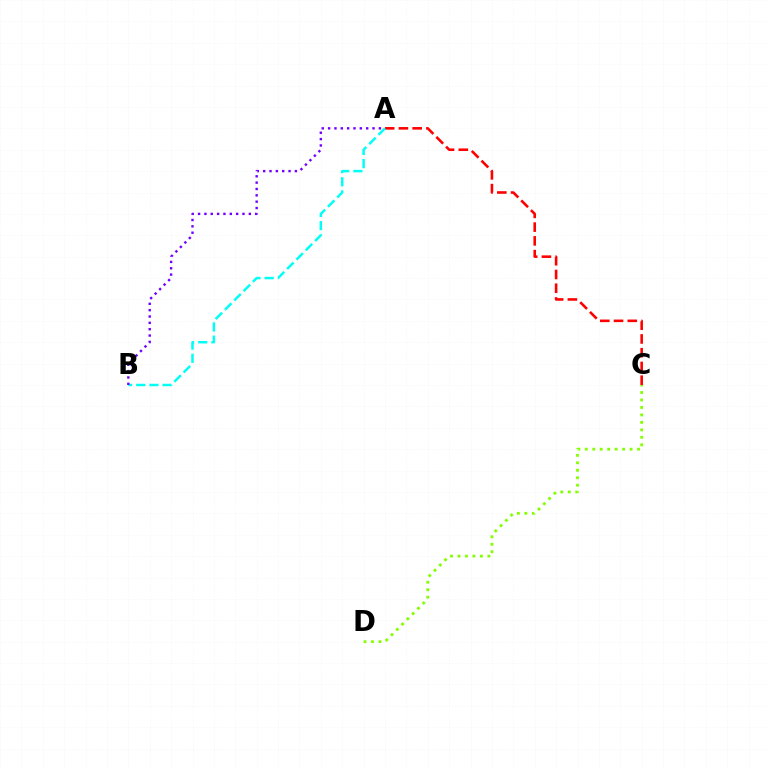{('A', 'C'): [{'color': '#ff0000', 'line_style': 'dashed', 'thickness': 1.87}], ('A', 'B'): [{'color': '#00fff6', 'line_style': 'dashed', 'thickness': 1.79}, {'color': '#7200ff', 'line_style': 'dotted', 'thickness': 1.72}], ('C', 'D'): [{'color': '#84ff00', 'line_style': 'dotted', 'thickness': 2.03}]}